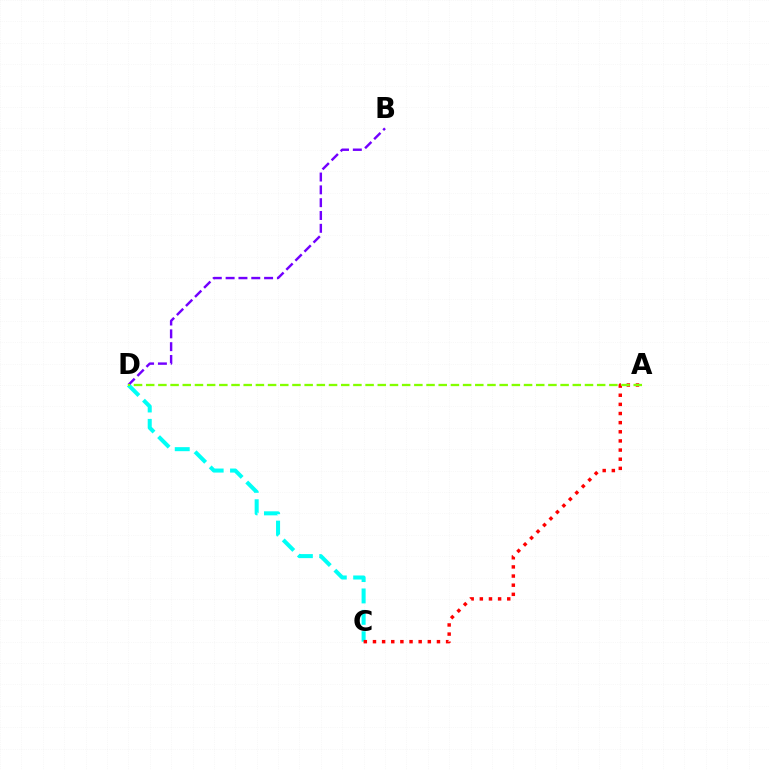{('C', 'D'): [{'color': '#00fff6', 'line_style': 'dashed', 'thickness': 2.91}], ('B', 'D'): [{'color': '#7200ff', 'line_style': 'dashed', 'thickness': 1.74}], ('A', 'C'): [{'color': '#ff0000', 'line_style': 'dotted', 'thickness': 2.48}], ('A', 'D'): [{'color': '#84ff00', 'line_style': 'dashed', 'thickness': 1.66}]}